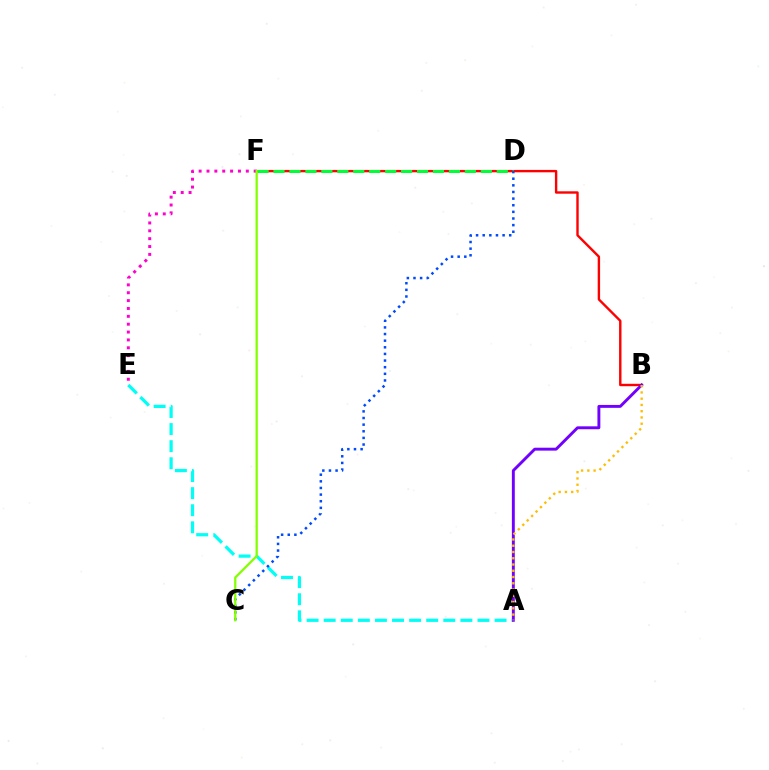{('B', 'F'): [{'color': '#ff0000', 'line_style': 'solid', 'thickness': 1.72}], ('A', 'E'): [{'color': '#00fff6', 'line_style': 'dashed', 'thickness': 2.32}], ('E', 'F'): [{'color': '#ff00cf', 'line_style': 'dotted', 'thickness': 2.14}], ('D', 'F'): [{'color': '#00ff39', 'line_style': 'dashed', 'thickness': 2.17}], ('A', 'B'): [{'color': '#7200ff', 'line_style': 'solid', 'thickness': 2.1}, {'color': '#ffbd00', 'line_style': 'dotted', 'thickness': 1.7}], ('C', 'D'): [{'color': '#004bff', 'line_style': 'dotted', 'thickness': 1.8}], ('C', 'F'): [{'color': '#84ff00', 'line_style': 'solid', 'thickness': 1.63}]}